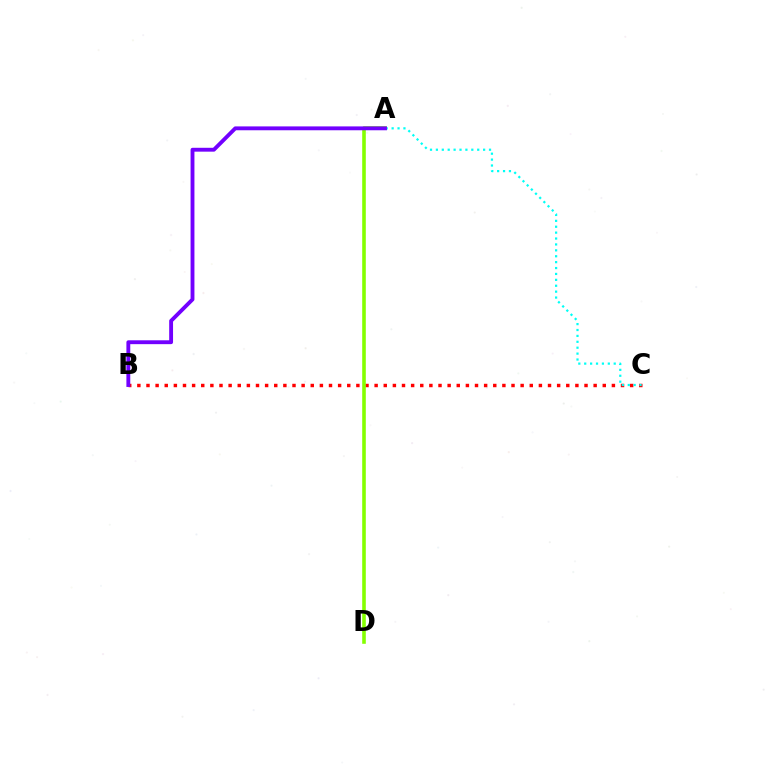{('B', 'C'): [{'color': '#ff0000', 'line_style': 'dotted', 'thickness': 2.48}], ('A', 'D'): [{'color': '#84ff00', 'line_style': 'solid', 'thickness': 2.59}], ('A', 'C'): [{'color': '#00fff6', 'line_style': 'dotted', 'thickness': 1.6}], ('A', 'B'): [{'color': '#7200ff', 'line_style': 'solid', 'thickness': 2.78}]}